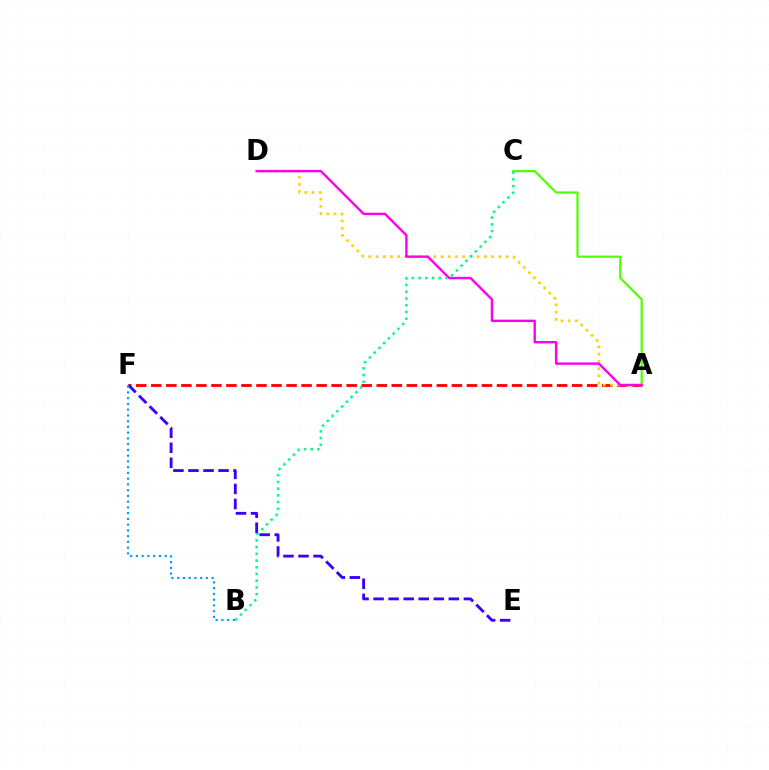{('A', 'F'): [{'color': '#ff0000', 'line_style': 'dashed', 'thickness': 2.04}], ('A', 'C'): [{'color': '#4fff00', 'line_style': 'solid', 'thickness': 1.57}], ('A', 'D'): [{'color': '#ffd500', 'line_style': 'dotted', 'thickness': 1.96}, {'color': '#ff00ed', 'line_style': 'solid', 'thickness': 1.72}], ('B', 'C'): [{'color': '#00ff86', 'line_style': 'dotted', 'thickness': 1.83}], ('E', 'F'): [{'color': '#3700ff', 'line_style': 'dashed', 'thickness': 2.04}], ('B', 'F'): [{'color': '#009eff', 'line_style': 'dotted', 'thickness': 1.56}]}